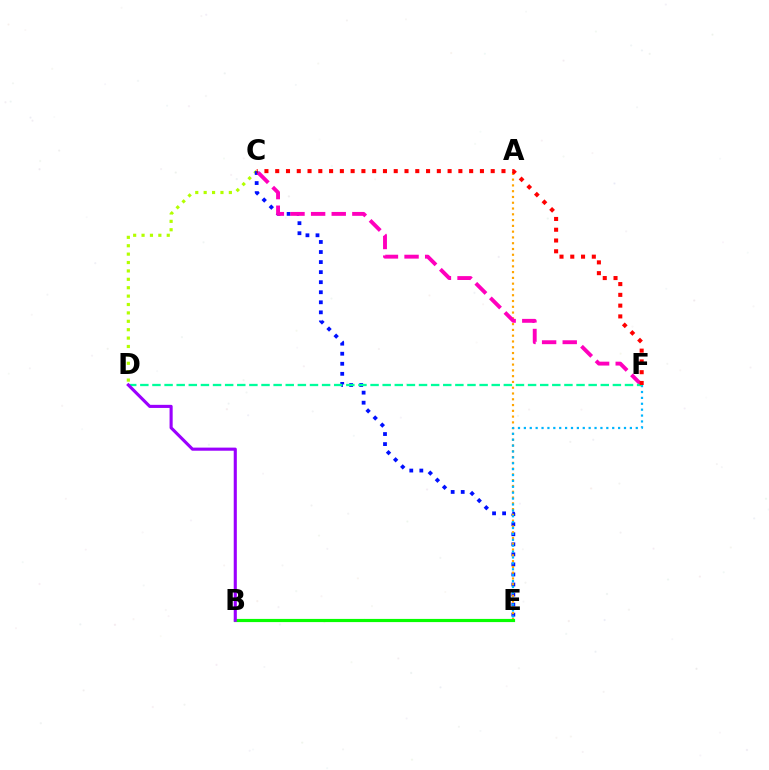{('C', 'D'): [{'color': '#b3ff00', 'line_style': 'dotted', 'thickness': 2.28}], ('C', 'E'): [{'color': '#0010ff', 'line_style': 'dotted', 'thickness': 2.73}], ('A', 'E'): [{'color': '#ffa500', 'line_style': 'dotted', 'thickness': 1.57}], ('B', 'E'): [{'color': '#08ff00', 'line_style': 'solid', 'thickness': 2.29}], ('C', 'F'): [{'color': '#ff00bd', 'line_style': 'dashed', 'thickness': 2.8}, {'color': '#ff0000', 'line_style': 'dotted', 'thickness': 2.93}], ('E', 'F'): [{'color': '#00b5ff', 'line_style': 'dotted', 'thickness': 1.6}], ('D', 'F'): [{'color': '#00ff9d', 'line_style': 'dashed', 'thickness': 1.65}], ('B', 'D'): [{'color': '#9b00ff', 'line_style': 'solid', 'thickness': 2.24}]}